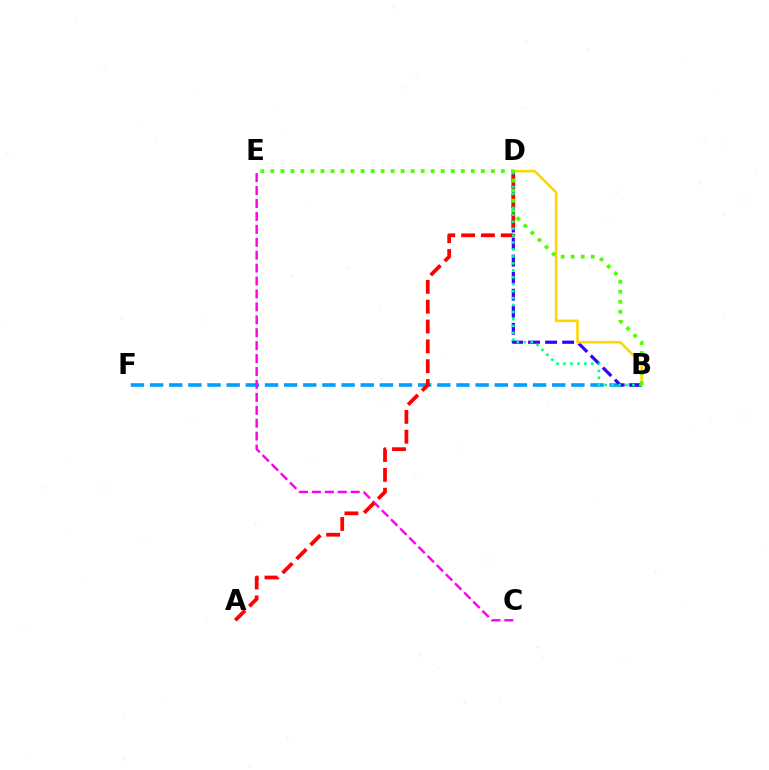{('B', 'F'): [{'color': '#009eff', 'line_style': 'dashed', 'thickness': 2.6}], ('B', 'D'): [{'color': '#3700ff', 'line_style': 'dashed', 'thickness': 2.32}, {'color': '#ffd500', 'line_style': 'solid', 'thickness': 1.85}, {'color': '#00ff86', 'line_style': 'dotted', 'thickness': 1.89}], ('C', 'E'): [{'color': '#ff00ed', 'line_style': 'dashed', 'thickness': 1.76}], ('A', 'D'): [{'color': '#ff0000', 'line_style': 'dashed', 'thickness': 2.7}], ('B', 'E'): [{'color': '#4fff00', 'line_style': 'dotted', 'thickness': 2.72}]}